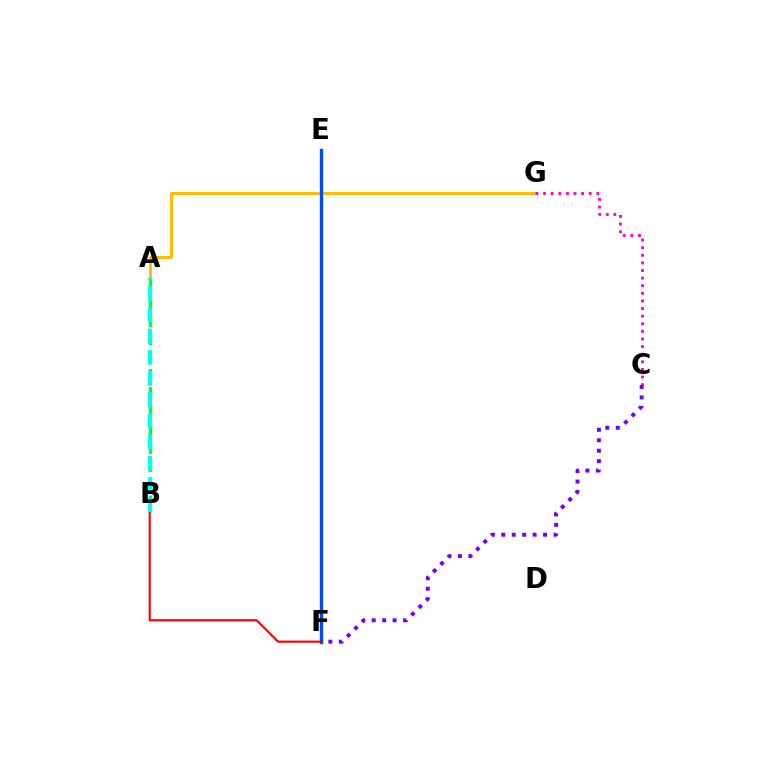{('A', 'G'): [{'color': '#ffbd00', 'line_style': 'solid', 'thickness': 2.13}], ('A', 'B'): [{'color': '#00ff39', 'line_style': 'dashed', 'thickness': 2.46}, {'color': '#00fff6', 'line_style': 'dashed', 'thickness': 2.88}], ('C', 'G'): [{'color': '#ff00cf', 'line_style': 'dotted', 'thickness': 2.07}], ('E', 'F'): [{'color': '#84ff00', 'line_style': 'solid', 'thickness': 2.48}, {'color': '#004bff', 'line_style': 'solid', 'thickness': 2.31}], ('B', 'F'): [{'color': '#ff0000', 'line_style': 'solid', 'thickness': 1.54}], ('C', 'F'): [{'color': '#7200ff', 'line_style': 'dotted', 'thickness': 2.84}]}